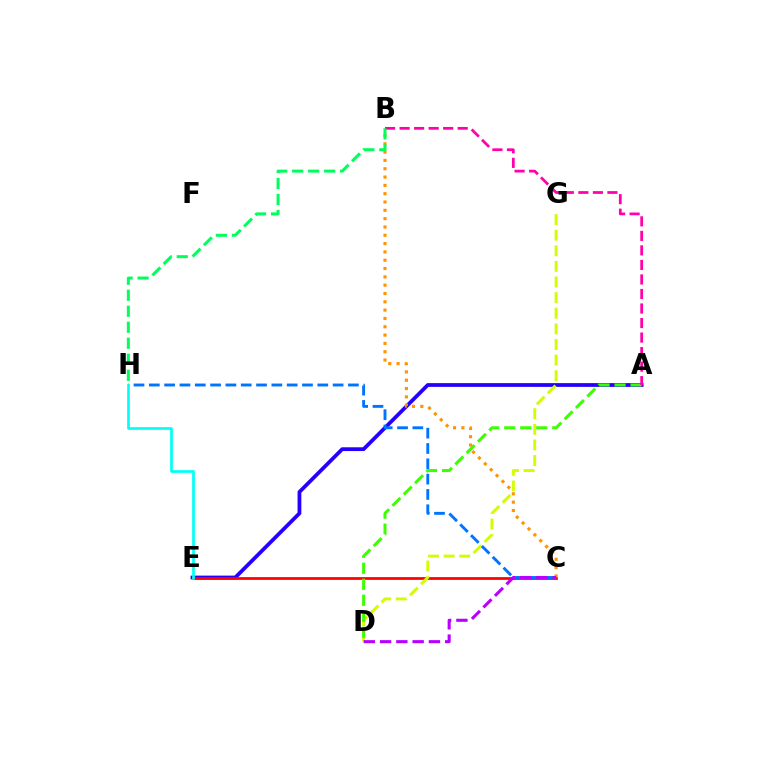{('A', 'E'): [{'color': '#2500ff', 'line_style': 'solid', 'thickness': 2.72}], ('C', 'E'): [{'color': '#ff0000', 'line_style': 'solid', 'thickness': 1.97}], ('D', 'G'): [{'color': '#d1ff00', 'line_style': 'dashed', 'thickness': 2.12}], ('A', 'D'): [{'color': '#3dff00', 'line_style': 'dashed', 'thickness': 2.17}], ('B', 'C'): [{'color': '#ff9400', 'line_style': 'dotted', 'thickness': 2.26}], ('C', 'H'): [{'color': '#0074ff', 'line_style': 'dashed', 'thickness': 2.08}], ('E', 'H'): [{'color': '#00fff6', 'line_style': 'solid', 'thickness': 1.94}], ('A', 'B'): [{'color': '#ff00ac', 'line_style': 'dashed', 'thickness': 1.97}], ('B', 'H'): [{'color': '#00ff5c', 'line_style': 'dashed', 'thickness': 2.17}], ('C', 'D'): [{'color': '#b900ff', 'line_style': 'dashed', 'thickness': 2.21}]}